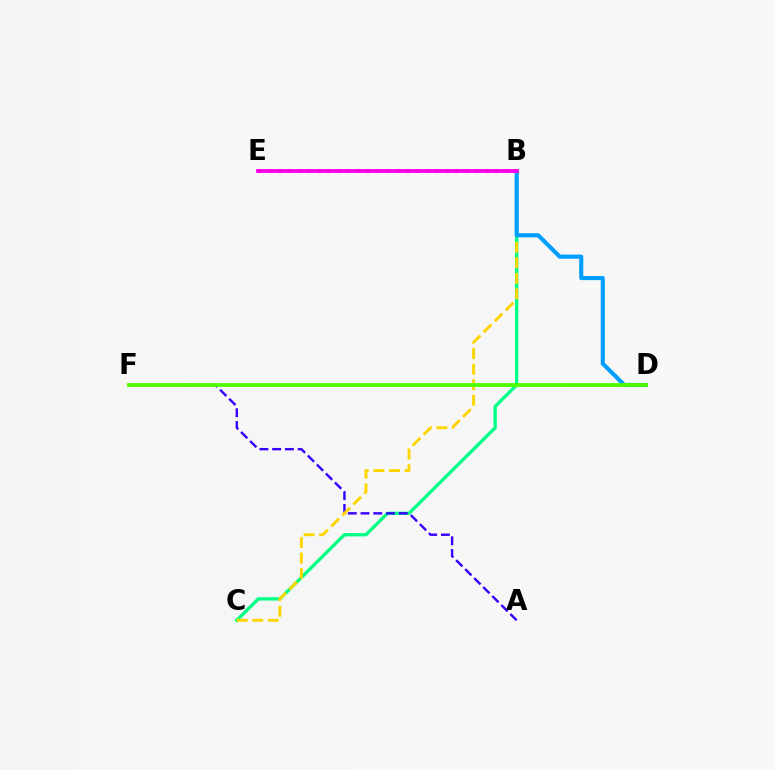{('B', 'C'): [{'color': '#00ff86', 'line_style': 'solid', 'thickness': 2.4}, {'color': '#ffd500', 'line_style': 'dashed', 'thickness': 2.11}], ('A', 'F'): [{'color': '#3700ff', 'line_style': 'dashed', 'thickness': 1.73}], ('B', 'D'): [{'color': '#009eff', 'line_style': 'solid', 'thickness': 2.97}], ('B', 'E'): [{'color': '#ff0000', 'line_style': 'dotted', 'thickness': 2.68}, {'color': '#ff00ed', 'line_style': 'solid', 'thickness': 2.7}], ('D', 'F'): [{'color': '#4fff00', 'line_style': 'solid', 'thickness': 2.75}]}